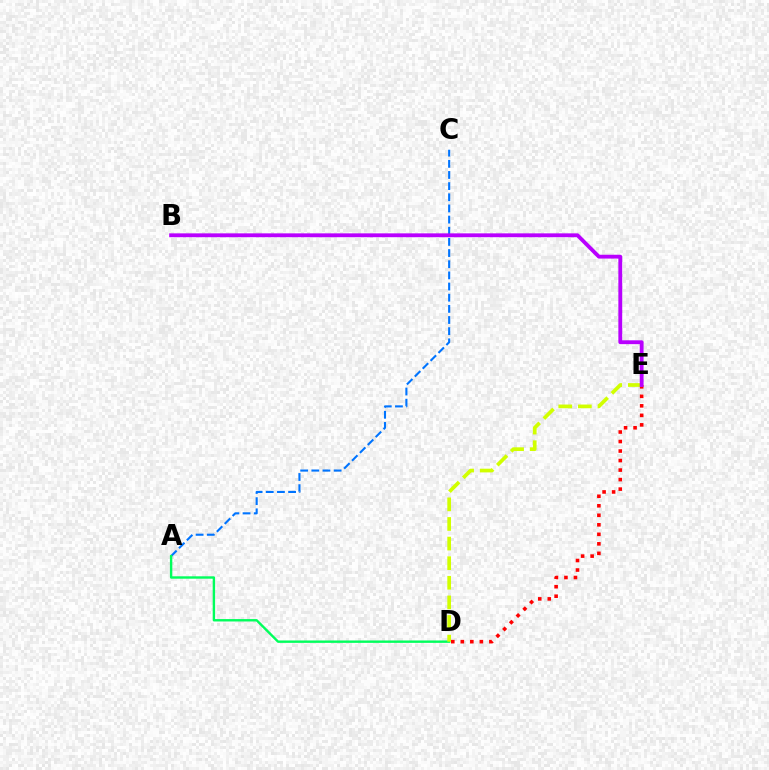{('A', 'C'): [{'color': '#0074ff', 'line_style': 'dashed', 'thickness': 1.52}], ('A', 'D'): [{'color': '#00ff5c', 'line_style': 'solid', 'thickness': 1.72}], ('D', 'E'): [{'color': '#ff0000', 'line_style': 'dotted', 'thickness': 2.59}, {'color': '#d1ff00', 'line_style': 'dashed', 'thickness': 2.66}], ('B', 'E'): [{'color': '#b900ff', 'line_style': 'solid', 'thickness': 2.76}]}